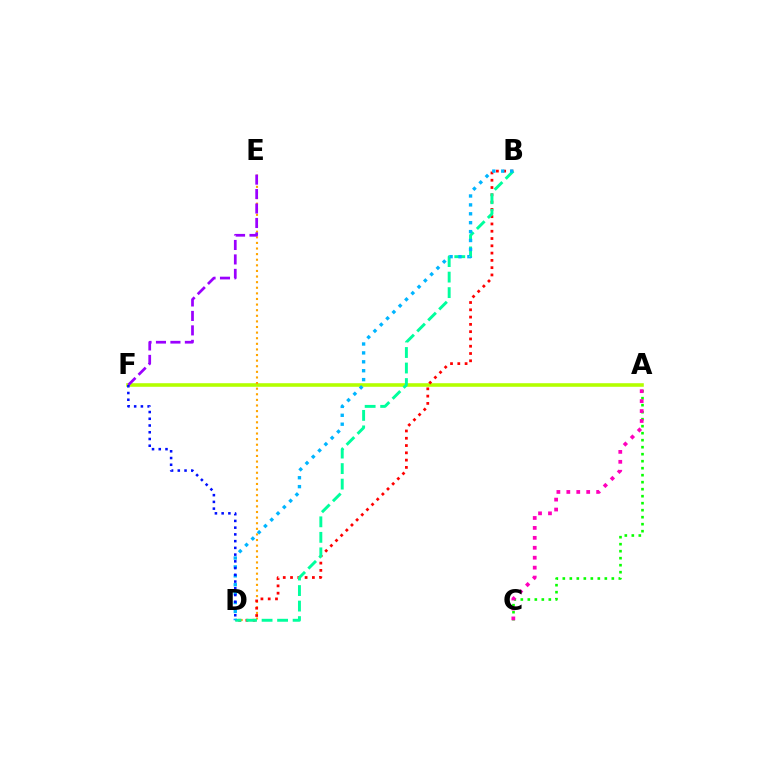{('A', 'F'): [{'color': '#b3ff00', 'line_style': 'solid', 'thickness': 2.58}], ('A', 'C'): [{'color': '#08ff00', 'line_style': 'dotted', 'thickness': 1.9}, {'color': '#ff00bd', 'line_style': 'dotted', 'thickness': 2.7}], ('D', 'E'): [{'color': '#ffa500', 'line_style': 'dotted', 'thickness': 1.52}], ('B', 'D'): [{'color': '#ff0000', 'line_style': 'dotted', 'thickness': 1.98}, {'color': '#00ff9d', 'line_style': 'dashed', 'thickness': 2.11}, {'color': '#00b5ff', 'line_style': 'dotted', 'thickness': 2.42}], ('E', 'F'): [{'color': '#9b00ff', 'line_style': 'dashed', 'thickness': 1.96}], ('D', 'F'): [{'color': '#0010ff', 'line_style': 'dotted', 'thickness': 1.83}]}